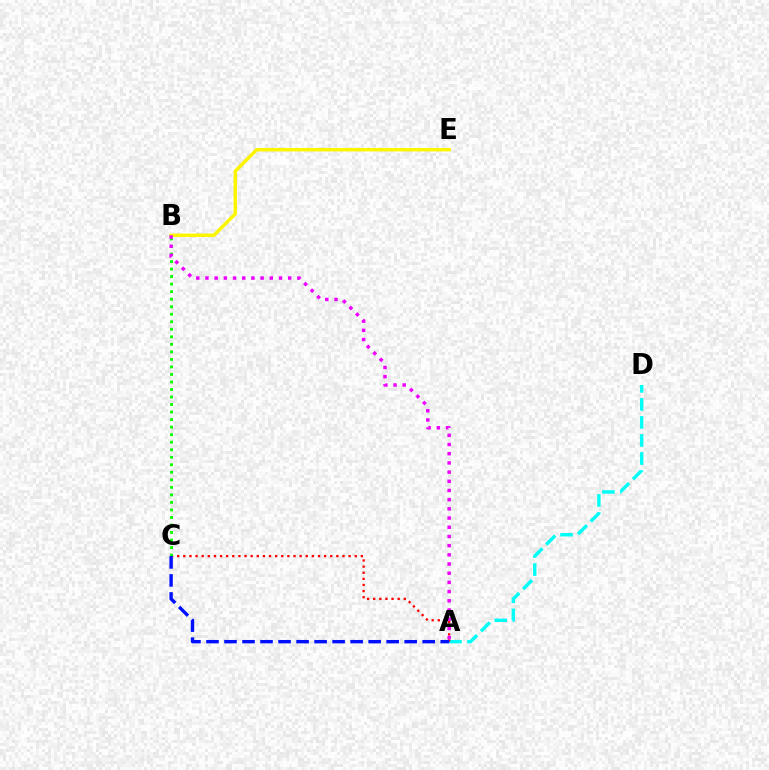{('A', 'D'): [{'color': '#00fff6', 'line_style': 'dashed', 'thickness': 2.45}], ('A', 'C'): [{'color': '#ff0000', 'line_style': 'dotted', 'thickness': 1.66}, {'color': '#0010ff', 'line_style': 'dashed', 'thickness': 2.45}], ('B', 'C'): [{'color': '#08ff00', 'line_style': 'dotted', 'thickness': 2.04}], ('B', 'E'): [{'color': '#fcf500', 'line_style': 'solid', 'thickness': 2.48}], ('A', 'B'): [{'color': '#ee00ff', 'line_style': 'dotted', 'thickness': 2.5}]}